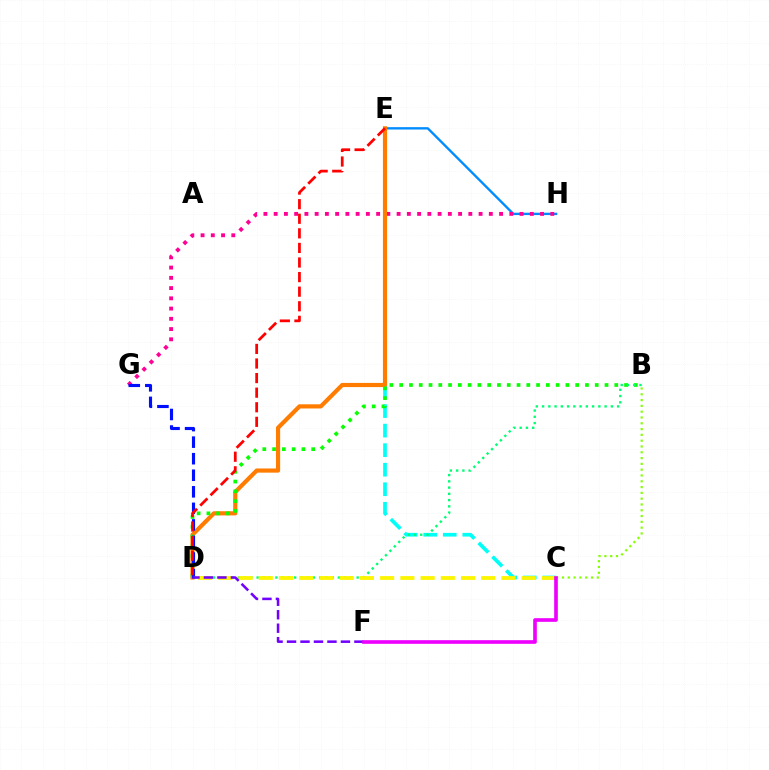{('C', 'E'): [{'color': '#00fff6', 'line_style': 'dashed', 'thickness': 2.65}], ('E', 'H'): [{'color': '#008cff', 'line_style': 'solid', 'thickness': 1.7}], ('G', 'H'): [{'color': '#ff0094', 'line_style': 'dotted', 'thickness': 2.78}], ('B', 'C'): [{'color': '#84ff00', 'line_style': 'dotted', 'thickness': 1.58}], ('D', 'E'): [{'color': '#ff7c00', 'line_style': 'solid', 'thickness': 3.0}, {'color': '#ff0000', 'line_style': 'dashed', 'thickness': 1.98}], ('B', 'D'): [{'color': '#08ff00', 'line_style': 'dotted', 'thickness': 2.66}, {'color': '#00ff74', 'line_style': 'dotted', 'thickness': 1.7}], ('D', 'G'): [{'color': '#0010ff', 'line_style': 'dashed', 'thickness': 2.25}], ('C', 'D'): [{'color': '#fcf500', 'line_style': 'dashed', 'thickness': 2.75}], ('D', 'F'): [{'color': '#7200ff', 'line_style': 'dashed', 'thickness': 1.83}], ('C', 'F'): [{'color': '#ee00ff', 'line_style': 'solid', 'thickness': 2.63}]}